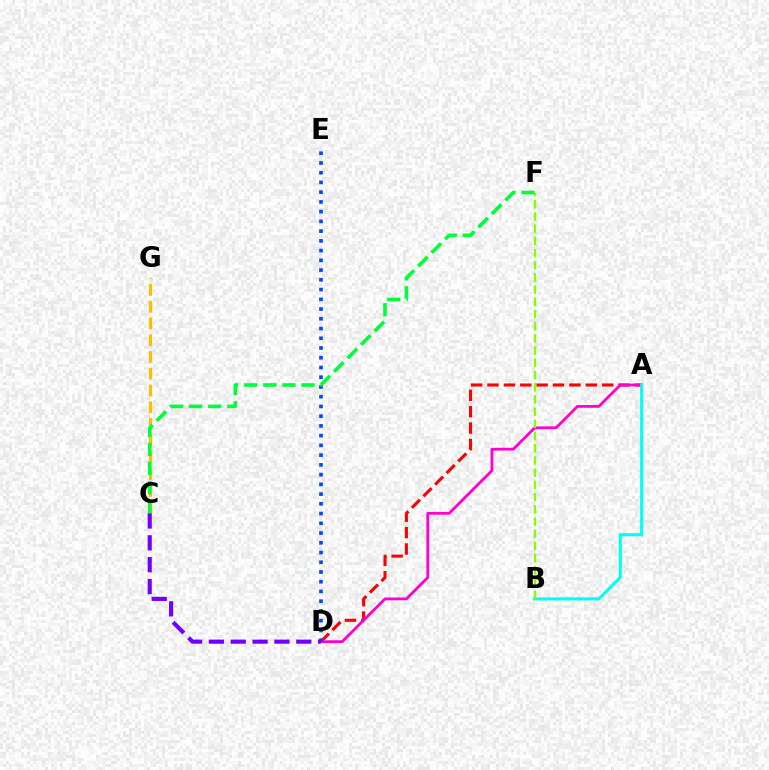{('A', 'D'): [{'color': '#ff0000', 'line_style': 'dashed', 'thickness': 2.23}, {'color': '#ff00cf', 'line_style': 'solid', 'thickness': 2.01}], ('D', 'E'): [{'color': '#004bff', 'line_style': 'dotted', 'thickness': 2.65}], ('A', 'B'): [{'color': '#00fff6', 'line_style': 'solid', 'thickness': 2.21}], ('B', 'F'): [{'color': '#84ff00', 'line_style': 'dashed', 'thickness': 1.66}], ('C', 'G'): [{'color': '#ffbd00', 'line_style': 'dashed', 'thickness': 2.28}], ('C', 'F'): [{'color': '#00ff39', 'line_style': 'dashed', 'thickness': 2.6}], ('C', 'D'): [{'color': '#7200ff', 'line_style': 'dashed', 'thickness': 2.97}]}